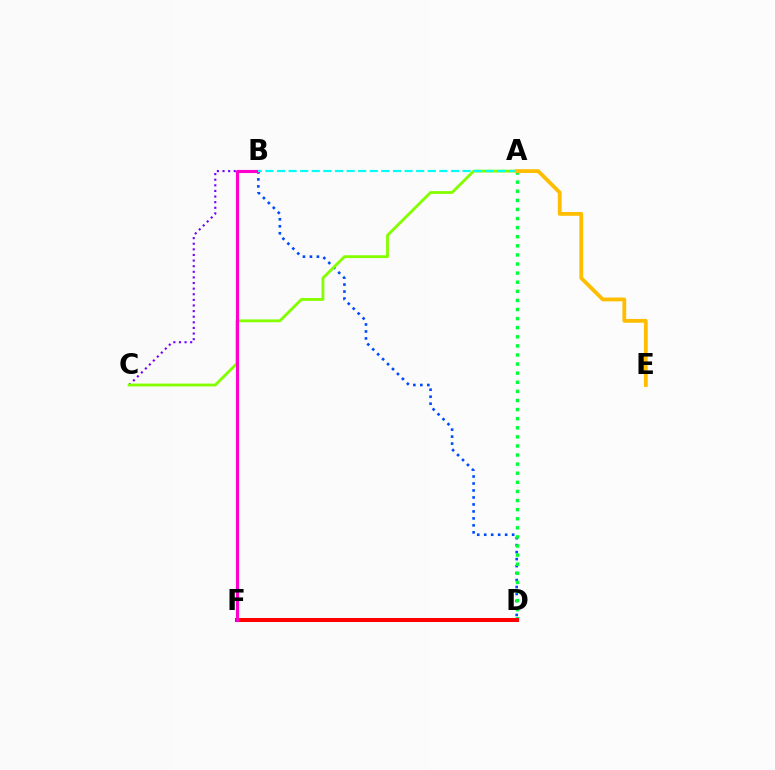{('B', 'D'): [{'color': '#004bff', 'line_style': 'dotted', 'thickness': 1.9}], ('A', 'D'): [{'color': '#00ff39', 'line_style': 'dotted', 'thickness': 2.47}], ('D', 'F'): [{'color': '#ff0000', 'line_style': 'solid', 'thickness': 2.9}], ('B', 'C'): [{'color': '#7200ff', 'line_style': 'dotted', 'thickness': 1.53}], ('A', 'C'): [{'color': '#84ff00', 'line_style': 'solid', 'thickness': 2.04}], ('B', 'F'): [{'color': '#ff00cf', 'line_style': 'solid', 'thickness': 2.26}], ('A', 'B'): [{'color': '#00fff6', 'line_style': 'dashed', 'thickness': 1.58}], ('A', 'E'): [{'color': '#ffbd00', 'line_style': 'solid', 'thickness': 2.74}]}